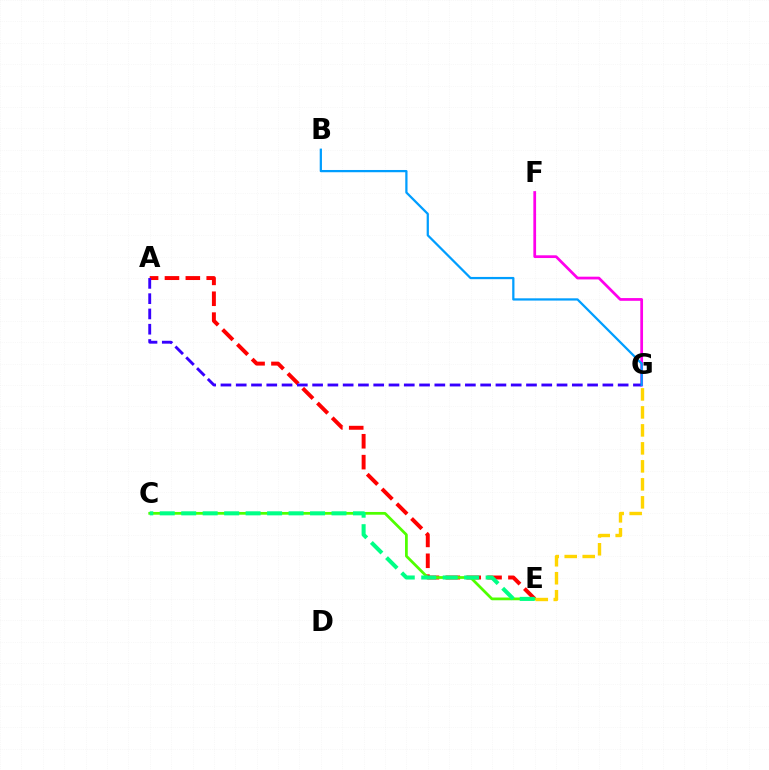{('A', 'E'): [{'color': '#ff0000', 'line_style': 'dashed', 'thickness': 2.84}], ('C', 'E'): [{'color': '#4fff00', 'line_style': 'solid', 'thickness': 1.98}, {'color': '#00ff86', 'line_style': 'dashed', 'thickness': 2.92}], ('F', 'G'): [{'color': '#ff00ed', 'line_style': 'solid', 'thickness': 1.97}], ('A', 'G'): [{'color': '#3700ff', 'line_style': 'dashed', 'thickness': 2.08}], ('E', 'G'): [{'color': '#ffd500', 'line_style': 'dashed', 'thickness': 2.44}], ('B', 'G'): [{'color': '#009eff', 'line_style': 'solid', 'thickness': 1.62}]}